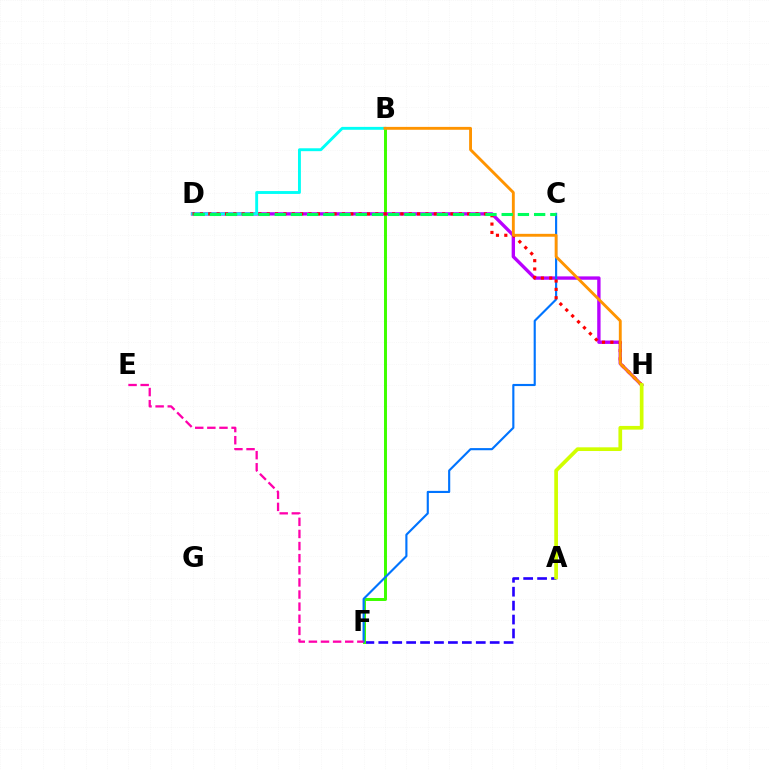{('A', 'F'): [{'color': '#2500ff', 'line_style': 'dashed', 'thickness': 1.89}], ('B', 'F'): [{'color': '#3dff00', 'line_style': 'solid', 'thickness': 2.14}], ('D', 'H'): [{'color': '#b900ff', 'line_style': 'solid', 'thickness': 2.42}, {'color': '#ff0000', 'line_style': 'dotted', 'thickness': 2.27}], ('C', 'F'): [{'color': '#0074ff', 'line_style': 'solid', 'thickness': 1.54}], ('B', 'D'): [{'color': '#00fff6', 'line_style': 'solid', 'thickness': 2.08}], ('B', 'H'): [{'color': '#ff9400', 'line_style': 'solid', 'thickness': 2.07}], ('C', 'D'): [{'color': '#00ff5c', 'line_style': 'dashed', 'thickness': 2.2}], ('A', 'H'): [{'color': '#d1ff00', 'line_style': 'solid', 'thickness': 2.66}], ('E', 'F'): [{'color': '#ff00ac', 'line_style': 'dashed', 'thickness': 1.65}]}